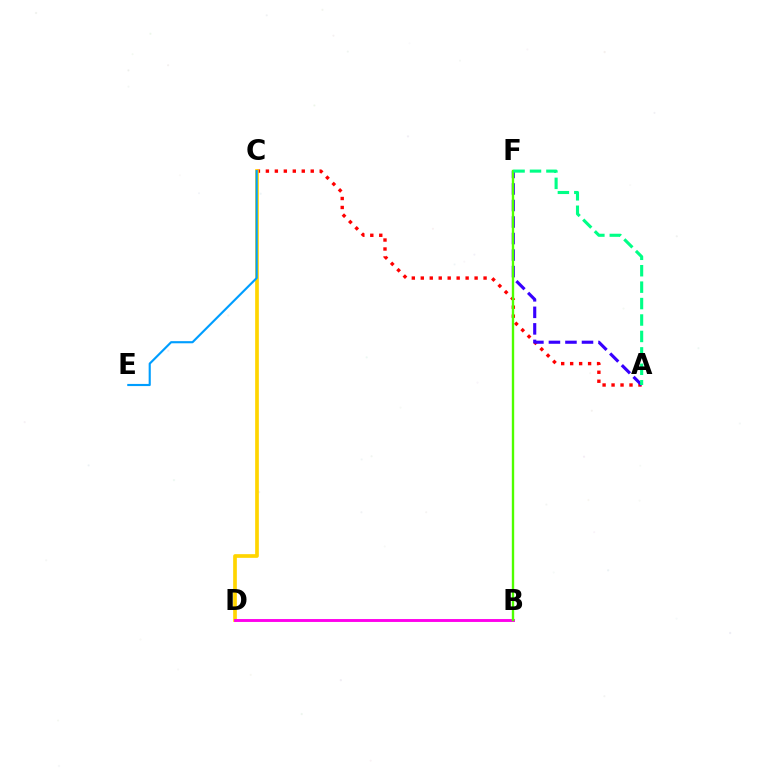{('A', 'C'): [{'color': '#ff0000', 'line_style': 'dotted', 'thickness': 2.44}], ('C', 'D'): [{'color': '#ffd500', 'line_style': 'solid', 'thickness': 2.66}], ('A', 'F'): [{'color': '#3700ff', 'line_style': 'dashed', 'thickness': 2.25}, {'color': '#00ff86', 'line_style': 'dashed', 'thickness': 2.23}], ('B', 'D'): [{'color': '#ff00ed', 'line_style': 'solid', 'thickness': 2.09}], ('B', 'F'): [{'color': '#4fff00', 'line_style': 'solid', 'thickness': 1.7}], ('C', 'E'): [{'color': '#009eff', 'line_style': 'solid', 'thickness': 1.54}]}